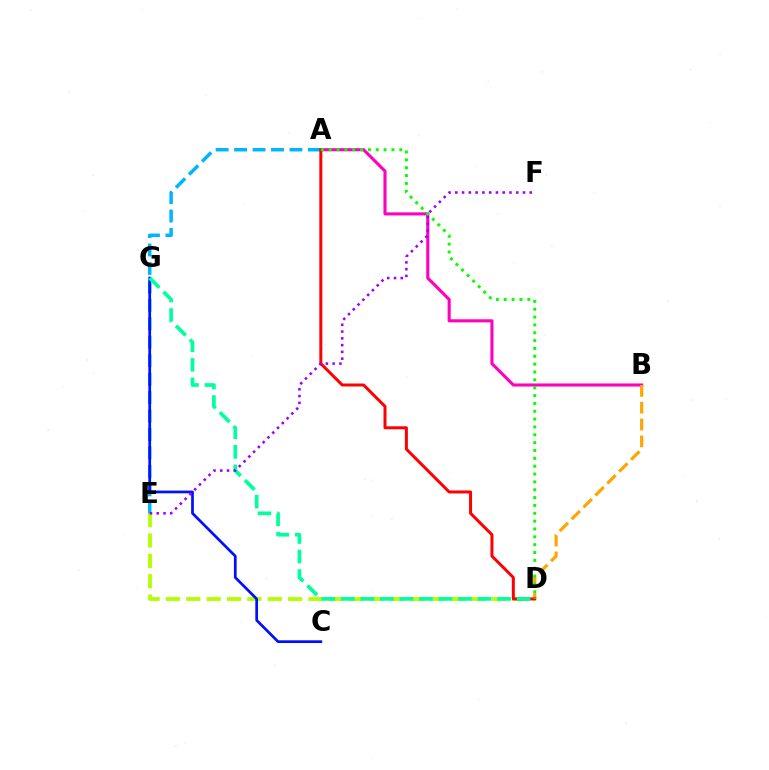{('A', 'B'): [{'color': '#ff00bd', 'line_style': 'solid', 'thickness': 2.23}], ('D', 'E'): [{'color': '#b3ff00', 'line_style': 'dashed', 'thickness': 2.77}], ('A', 'E'): [{'color': '#00b5ff', 'line_style': 'dashed', 'thickness': 2.51}], ('B', 'D'): [{'color': '#ffa500', 'line_style': 'dashed', 'thickness': 2.29}], ('A', 'D'): [{'color': '#ff0000', 'line_style': 'solid', 'thickness': 2.15}, {'color': '#08ff00', 'line_style': 'dotted', 'thickness': 2.13}], ('C', 'G'): [{'color': '#0010ff', 'line_style': 'solid', 'thickness': 1.96}], ('D', 'G'): [{'color': '#00ff9d', 'line_style': 'dashed', 'thickness': 2.65}], ('E', 'F'): [{'color': '#9b00ff', 'line_style': 'dotted', 'thickness': 1.84}]}